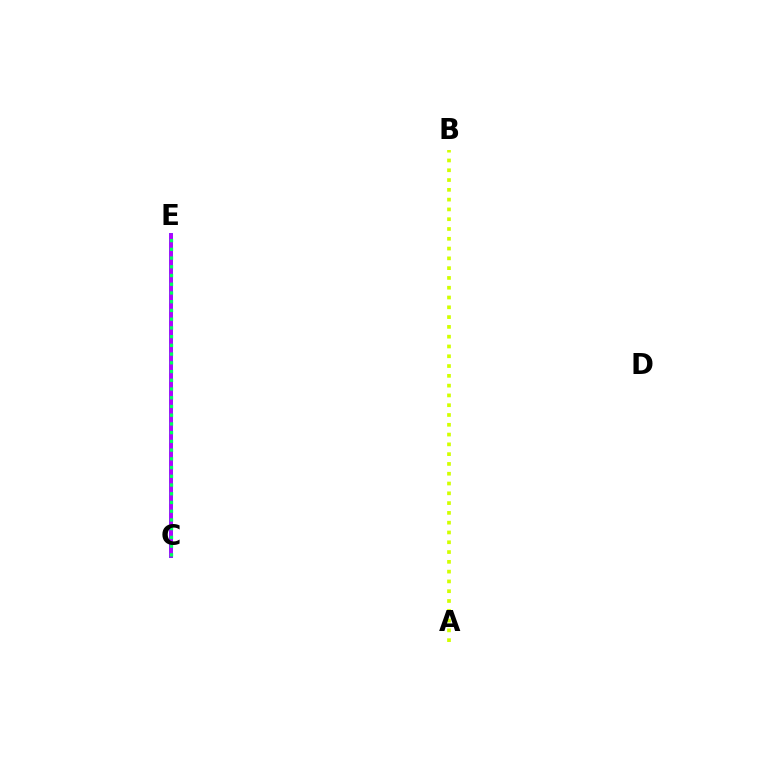{('C', 'E'): [{'color': '#ff0000', 'line_style': 'dotted', 'thickness': 2.0}, {'color': '#0074ff', 'line_style': 'solid', 'thickness': 2.81}, {'color': '#b900ff', 'line_style': 'solid', 'thickness': 2.63}, {'color': '#00ff5c', 'line_style': 'dotted', 'thickness': 2.37}], ('A', 'B'): [{'color': '#d1ff00', 'line_style': 'dotted', 'thickness': 2.66}]}